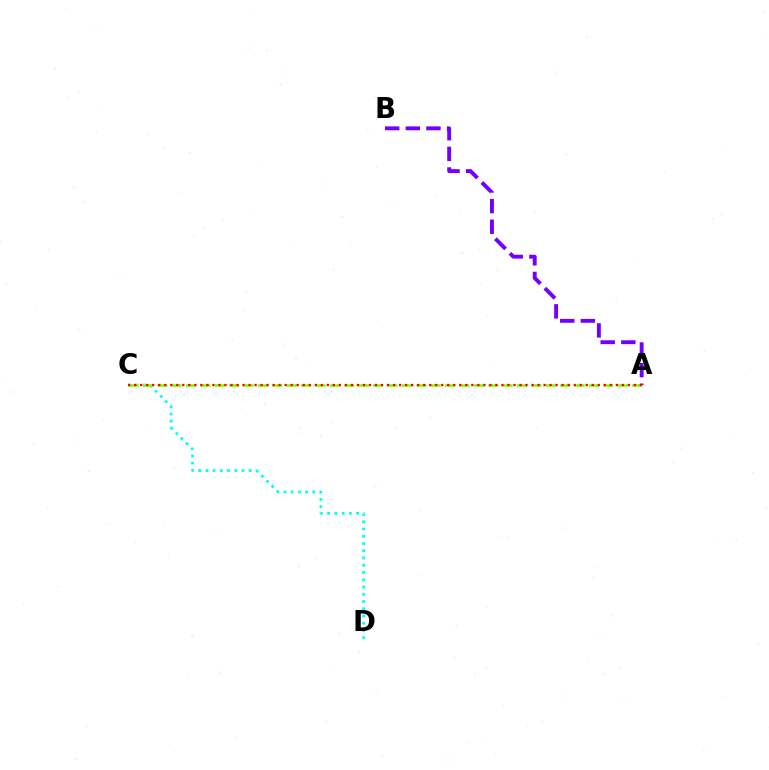{('C', 'D'): [{'color': '#00fff6', 'line_style': 'dotted', 'thickness': 1.97}], ('A', 'C'): [{'color': '#84ff00', 'line_style': 'dashed', 'thickness': 1.95}, {'color': '#ff0000', 'line_style': 'dotted', 'thickness': 1.64}], ('A', 'B'): [{'color': '#7200ff', 'line_style': 'dashed', 'thickness': 2.8}]}